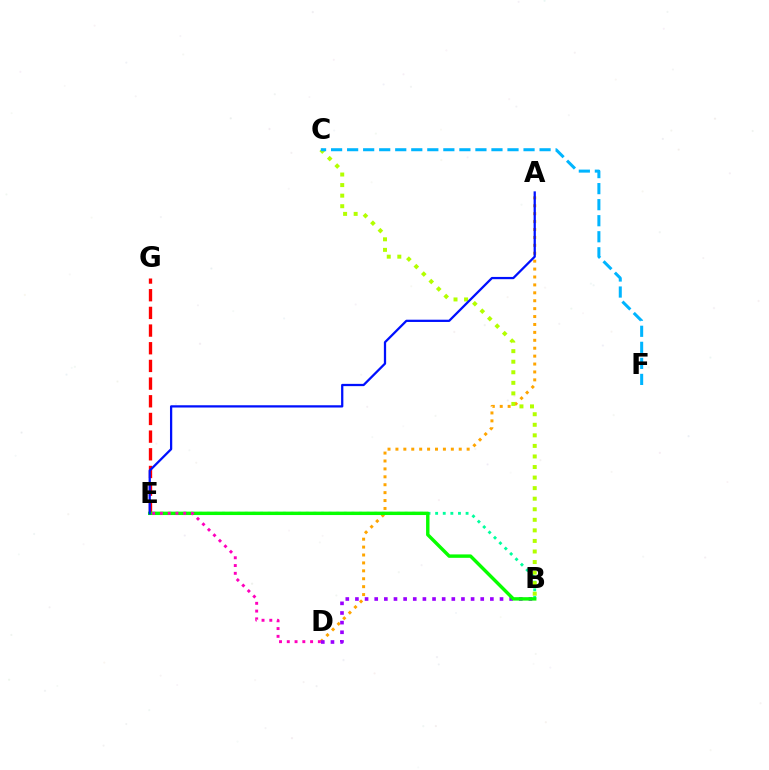{('A', 'D'): [{'color': '#ffa500', 'line_style': 'dotted', 'thickness': 2.15}], ('E', 'G'): [{'color': '#ff0000', 'line_style': 'dashed', 'thickness': 2.4}], ('B', 'E'): [{'color': '#00ff9d', 'line_style': 'dotted', 'thickness': 2.07}, {'color': '#08ff00', 'line_style': 'solid', 'thickness': 2.46}], ('B', 'D'): [{'color': '#9b00ff', 'line_style': 'dotted', 'thickness': 2.62}], ('B', 'C'): [{'color': '#b3ff00', 'line_style': 'dotted', 'thickness': 2.87}], ('C', 'F'): [{'color': '#00b5ff', 'line_style': 'dashed', 'thickness': 2.18}], ('A', 'E'): [{'color': '#0010ff', 'line_style': 'solid', 'thickness': 1.63}], ('D', 'E'): [{'color': '#ff00bd', 'line_style': 'dotted', 'thickness': 2.11}]}